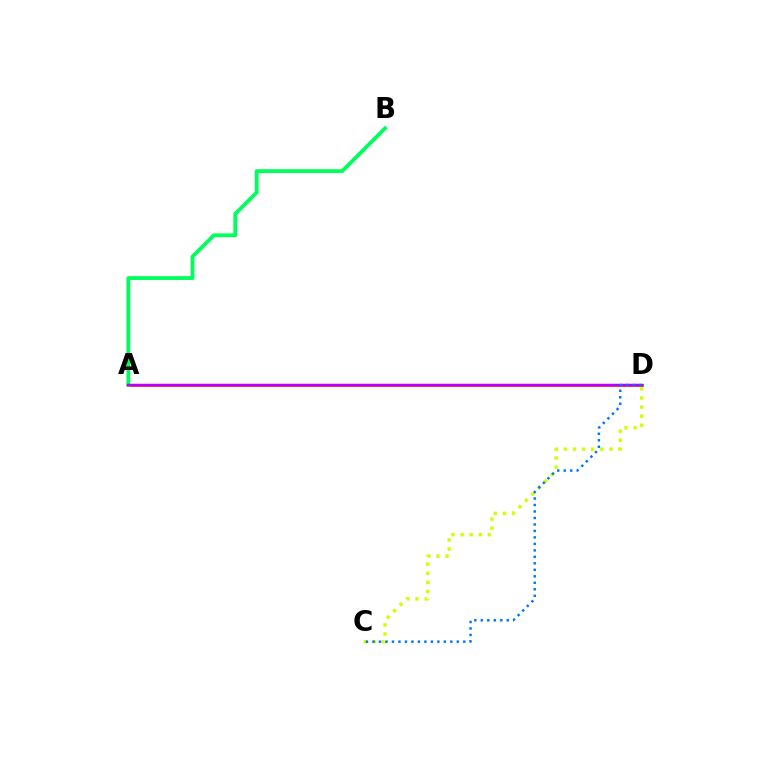{('A', 'D'): [{'color': '#ff0000', 'line_style': 'solid', 'thickness': 1.81}, {'color': '#b900ff', 'line_style': 'solid', 'thickness': 1.79}], ('C', 'D'): [{'color': '#d1ff00', 'line_style': 'dotted', 'thickness': 2.47}, {'color': '#0074ff', 'line_style': 'dotted', 'thickness': 1.76}], ('A', 'B'): [{'color': '#00ff5c', 'line_style': 'solid', 'thickness': 2.76}]}